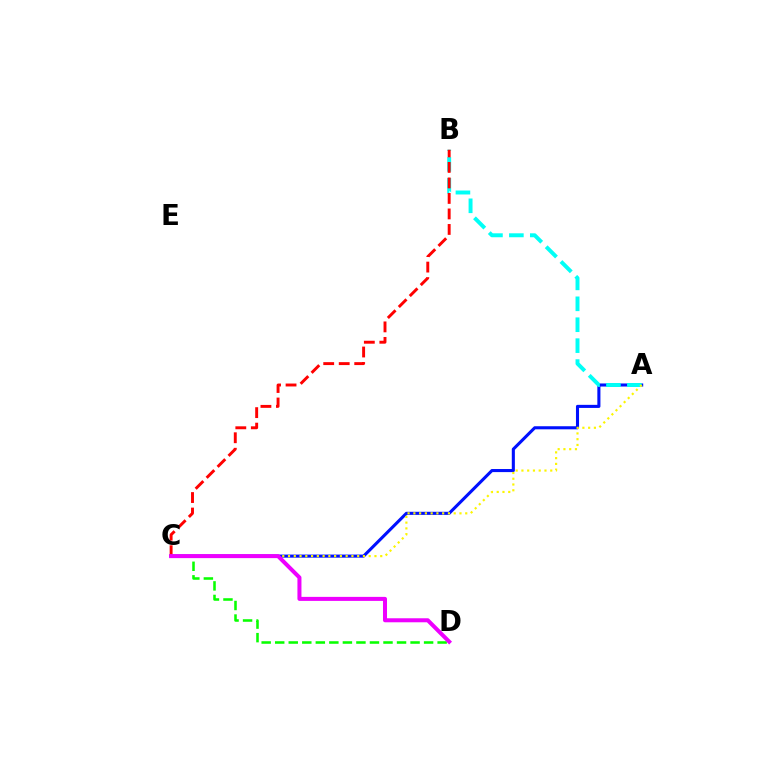{('A', 'C'): [{'color': '#0010ff', 'line_style': 'solid', 'thickness': 2.22}, {'color': '#fcf500', 'line_style': 'dotted', 'thickness': 1.57}], ('A', 'B'): [{'color': '#00fff6', 'line_style': 'dashed', 'thickness': 2.84}], ('C', 'D'): [{'color': '#08ff00', 'line_style': 'dashed', 'thickness': 1.84}, {'color': '#ee00ff', 'line_style': 'solid', 'thickness': 2.89}], ('B', 'C'): [{'color': '#ff0000', 'line_style': 'dashed', 'thickness': 2.11}]}